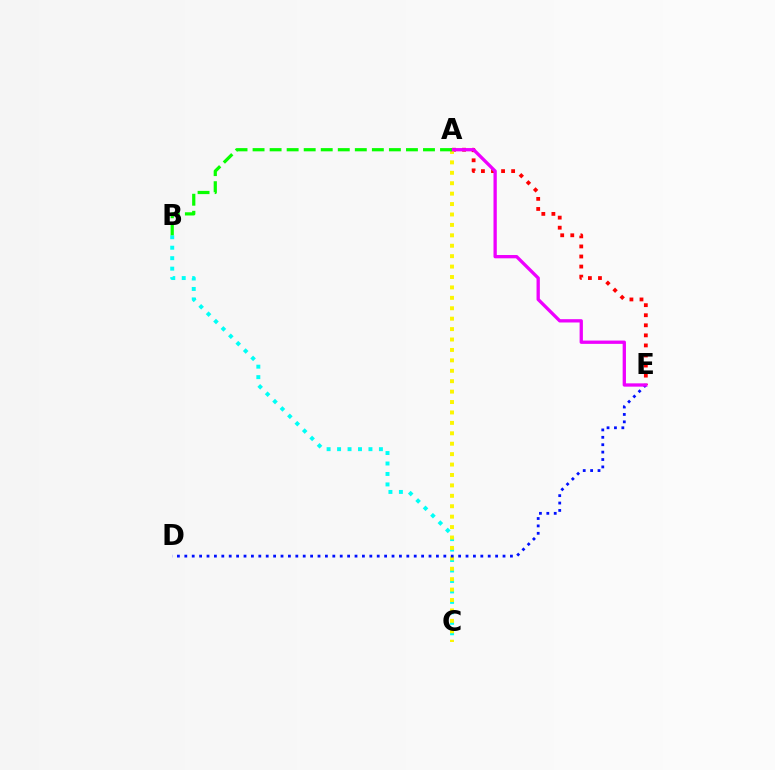{('A', 'E'): [{'color': '#ff0000', 'line_style': 'dotted', 'thickness': 2.74}, {'color': '#ee00ff', 'line_style': 'solid', 'thickness': 2.38}], ('B', 'C'): [{'color': '#00fff6', 'line_style': 'dotted', 'thickness': 2.84}], ('A', 'C'): [{'color': '#fcf500', 'line_style': 'dotted', 'thickness': 2.83}], ('D', 'E'): [{'color': '#0010ff', 'line_style': 'dotted', 'thickness': 2.01}], ('A', 'B'): [{'color': '#08ff00', 'line_style': 'dashed', 'thickness': 2.32}]}